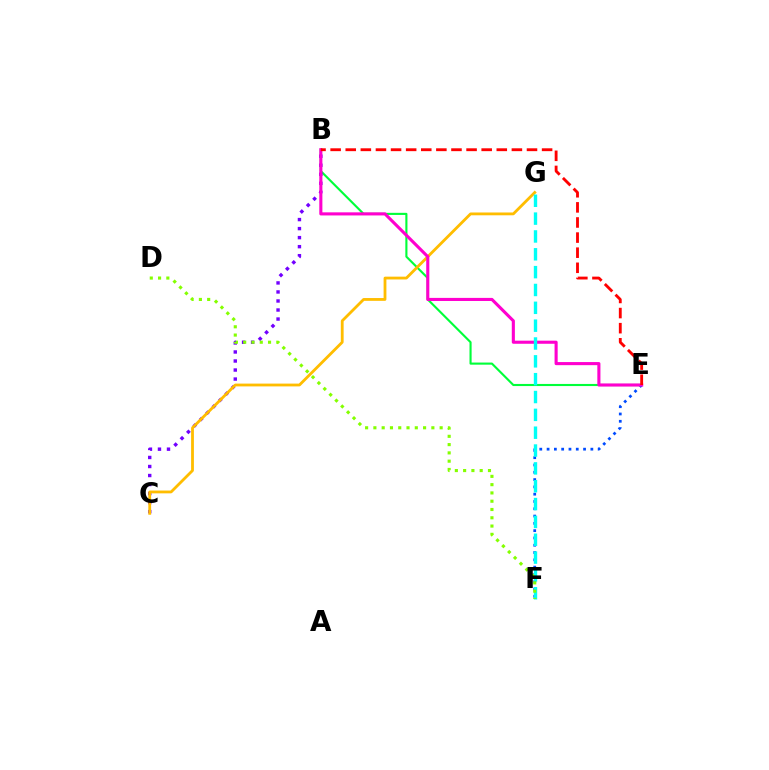{('B', 'E'): [{'color': '#00ff39', 'line_style': 'solid', 'thickness': 1.53}, {'color': '#ff00cf', 'line_style': 'solid', 'thickness': 2.23}, {'color': '#ff0000', 'line_style': 'dashed', 'thickness': 2.05}], ('B', 'C'): [{'color': '#7200ff', 'line_style': 'dotted', 'thickness': 2.45}], ('E', 'F'): [{'color': '#004bff', 'line_style': 'dotted', 'thickness': 1.98}], ('C', 'G'): [{'color': '#ffbd00', 'line_style': 'solid', 'thickness': 2.02}], ('F', 'G'): [{'color': '#00fff6', 'line_style': 'dashed', 'thickness': 2.42}], ('D', 'F'): [{'color': '#84ff00', 'line_style': 'dotted', 'thickness': 2.25}]}